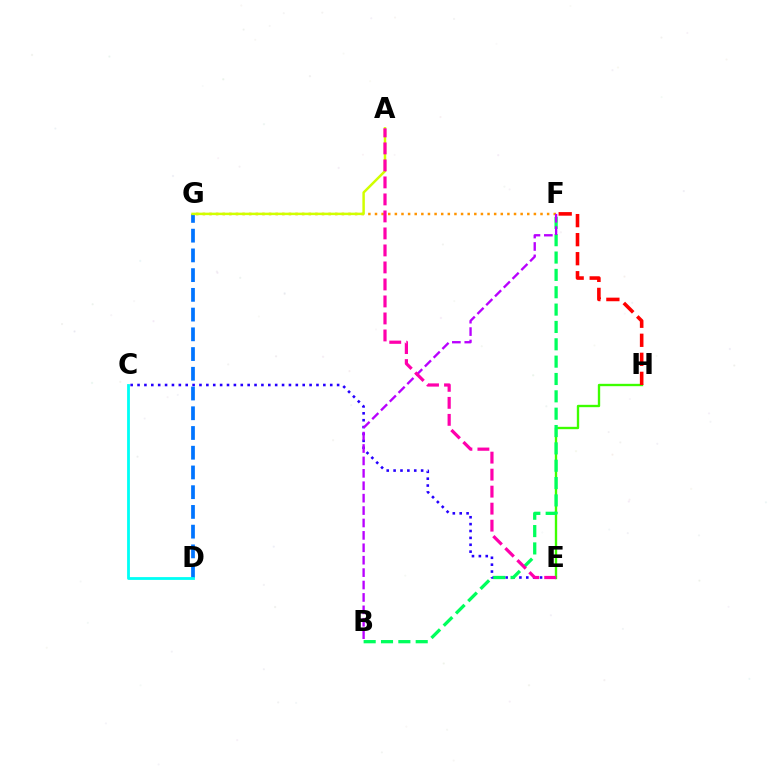{('E', 'H'): [{'color': '#3dff00', 'line_style': 'solid', 'thickness': 1.69}], ('C', 'E'): [{'color': '#2500ff', 'line_style': 'dotted', 'thickness': 1.87}], ('D', 'G'): [{'color': '#0074ff', 'line_style': 'dashed', 'thickness': 2.68}], ('F', 'H'): [{'color': '#ff0000', 'line_style': 'dashed', 'thickness': 2.59}], ('B', 'F'): [{'color': '#00ff5c', 'line_style': 'dashed', 'thickness': 2.36}, {'color': '#b900ff', 'line_style': 'dashed', 'thickness': 1.69}], ('F', 'G'): [{'color': '#ff9400', 'line_style': 'dotted', 'thickness': 1.8}], ('C', 'D'): [{'color': '#00fff6', 'line_style': 'solid', 'thickness': 2.02}], ('A', 'G'): [{'color': '#d1ff00', 'line_style': 'solid', 'thickness': 1.78}], ('A', 'E'): [{'color': '#ff00ac', 'line_style': 'dashed', 'thickness': 2.31}]}